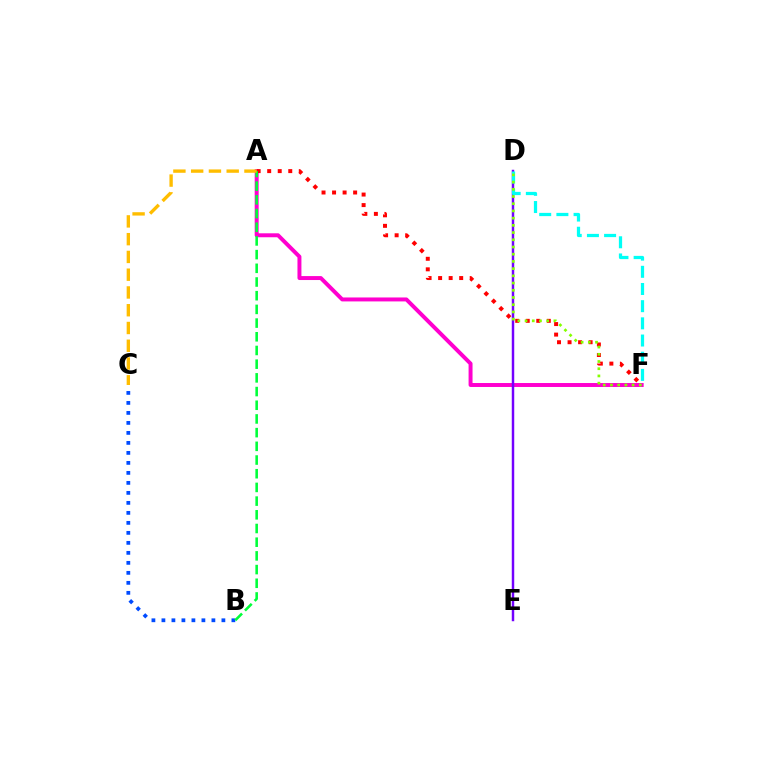{('A', 'F'): [{'color': '#ff00cf', 'line_style': 'solid', 'thickness': 2.85}, {'color': '#ff0000', 'line_style': 'dotted', 'thickness': 2.86}], ('D', 'E'): [{'color': '#7200ff', 'line_style': 'solid', 'thickness': 1.77}], ('D', 'F'): [{'color': '#00fff6', 'line_style': 'dashed', 'thickness': 2.33}, {'color': '#84ff00', 'line_style': 'dotted', 'thickness': 1.96}], ('B', 'C'): [{'color': '#004bff', 'line_style': 'dotted', 'thickness': 2.72}], ('A', 'B'): [{'color': '#00ff39', 'line_style': 'dashed', 'thickness': 1.86}], ('A', 'C'): [{'color': '#ffbd00', 'line_style': 'dashed', 'thickness': 2.41}]}